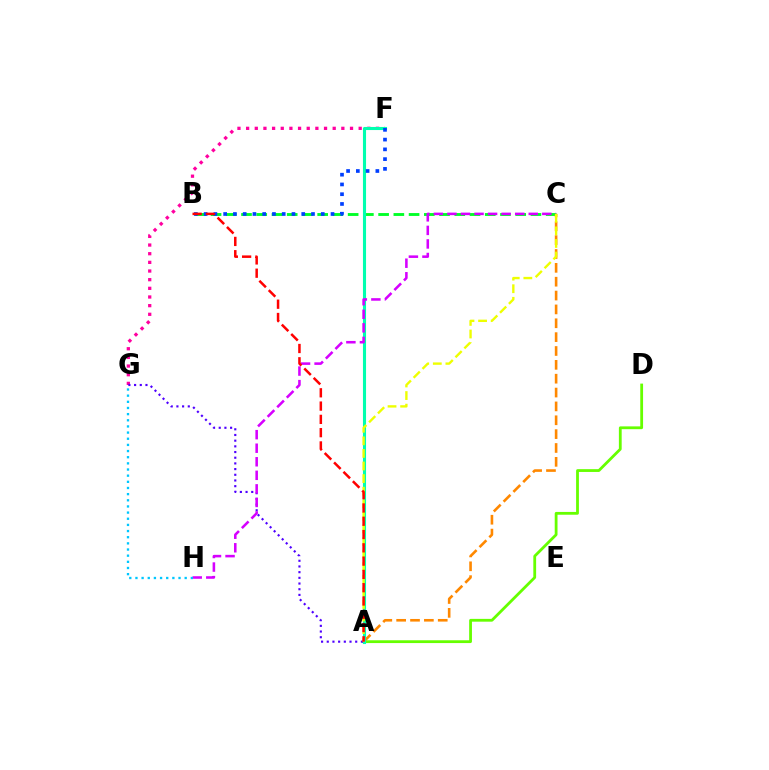{('B', 'C'): [{'color': '#00ff27', 'line_style': 'dashed', 'thickness': 2.07}], ('A', 'D'): [{'color': '#66ff00', 'line_style': 'solid', 'thickness': 2.01}], ('F', 'G'): [{'color': '#ff00a0', 'line_style': 'dotted', 'thickness': 2.35}], ('A', 'G'): [{'color': '#4f00ff', 'line_style': 'dotted', 'thickness': 1.55}], ('A', 'C'): [{'color': '#ff8800', 'line_style': 'dashed', 'thickness': 1.88}, {'color': '#eeff00', 'line_style': 'dashed', 'thickness': 1.71}], ('A', 'F'): [{'color': '#00ffaf', 'line_style': 'solid', 'thickness': 2.23}], ('B', 'F'): [{'color': '#003fff', 'line_style': 'dotted', 'thickness': 2.65}], ('C', 'H'): [{'color': '#d600ff', 'line_style': 'dashed', 'thickness': 1.84}], ('G', 'H'): [{'color': '#00c7ff', 'line_style': 'dotted', 'thickness': 1.67}], ('A', 'B'): [{'color': '#ff0000', 'line_style': 'dashed', 'thickness': 1.81}]}